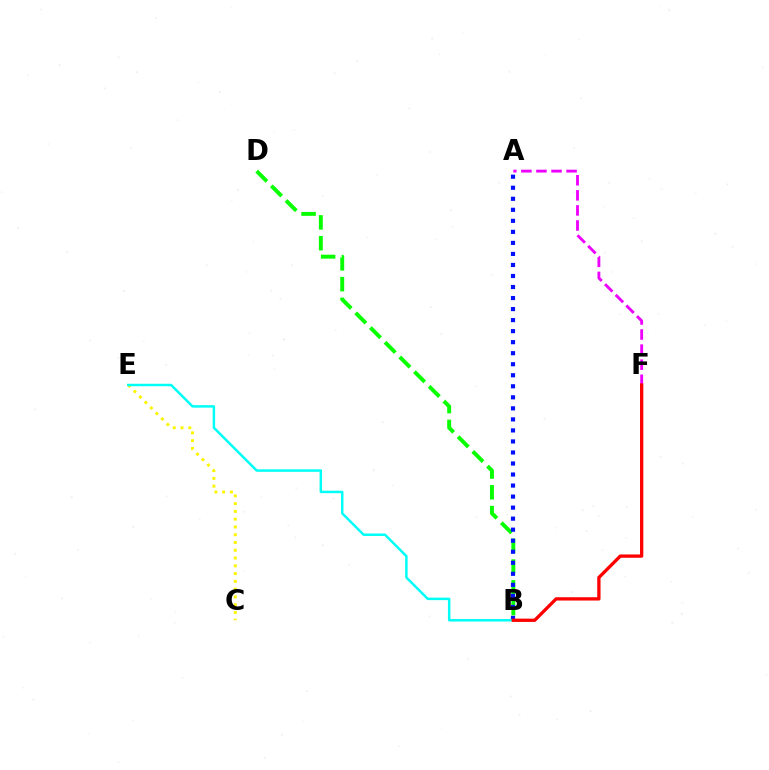{('B', 'D'): [{'color': '#08ff00', 'line_style': 'dashed', 'thickness': 2.82}], ('C', 'E'): [{'color': '#fcf500', 'line_style': 'dotted', 'thickness': 2.11}], ('A', 'F'): [{'color': '#ee00ff', 'line_style': 'dashed', 'thickness': 2.05}], ('A', 'B'): [{'color': '#0010ff', 'line_style': 'dotted', 'thickness': 3.0}], ('B', 'E'): [{'color': '#00fff6', 'line_style': 'solid', 'thickness': 1.78}], ('B', 'F'): [{'color': '#ff0000', 'line_style': 'solid', 'thickness': 2.38}]}